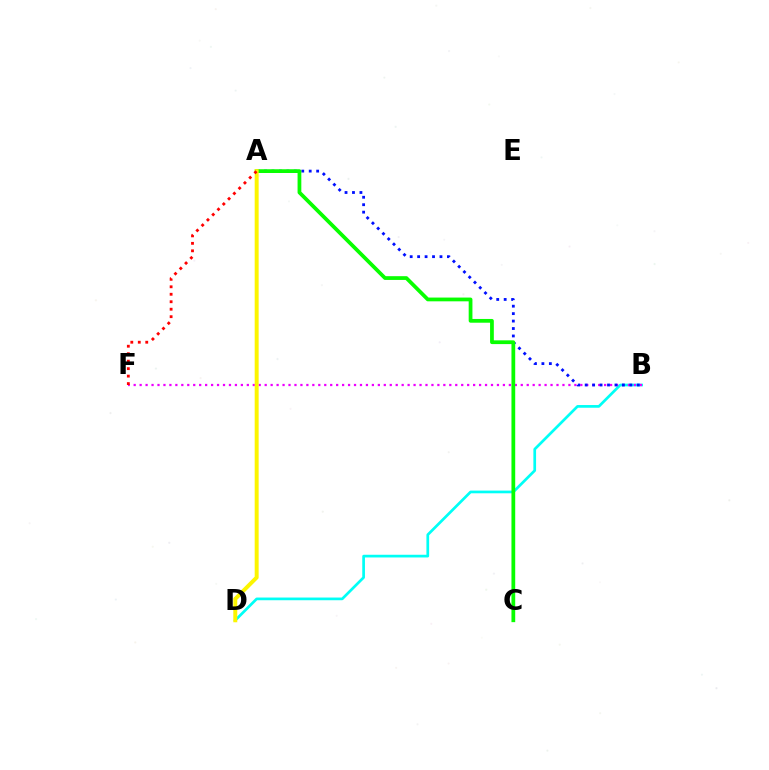{('B', 'D'): [{'color': '#00fff6', 'line_style': 'solid', 'thickness': 1.94}], ('B', 'F'): [{'color': '#ee00ff', 'line_style': 'dotted', 'thickness': 1.62}], ('A', 'B'): [{'color': '#0010ff', 'line_style': 'dotted', 'thickness': 2.02}], ('A', 'C'): [{'color': '#08ff00', 'line_style': 'solid', 'thickness': 2.7}], ('A', 'D'): [{'color': '#fcf500', 'line_style': 'solid', 'thickness': 2.85}], ('A', 'F'): [{'color': '#ff0000', 'line_style': 'dotted', 'thickness': 2.03}]}